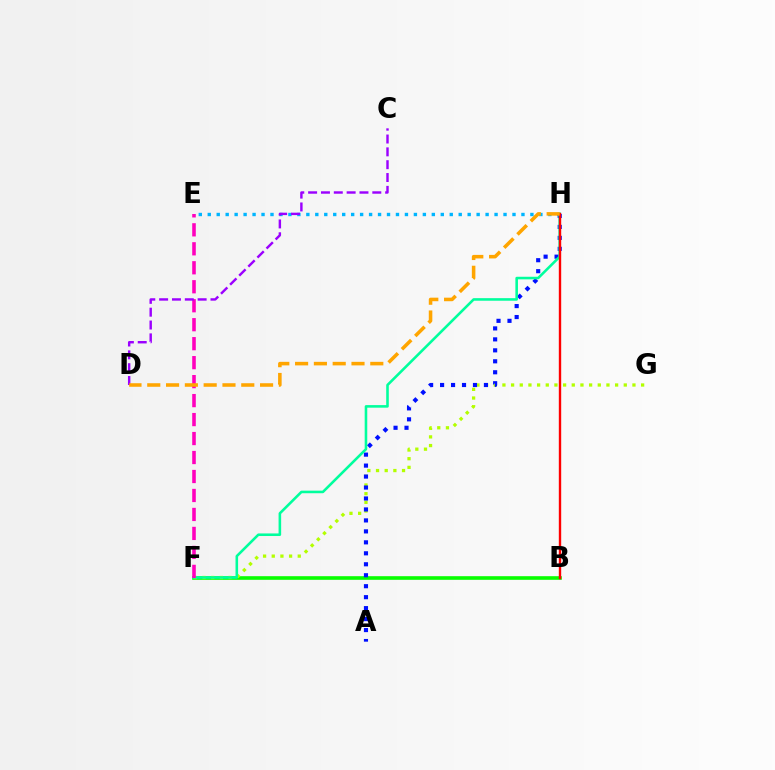{('B', 'F'): [{'color': '#08ff00', 'line_style': 'solid', 'thickness': 2.61}], ('F', 'G'): [{'color': '#b3ff00', 'line_style': 'dotted', 'thickness': 2.36}], ('E', 'H'): [{'color': '#00b5ff', 'line_style': 'dotted', 'thickness': 2.44}], ('A', 'H'): [{'color': '#0010ff', 'line_style': 'dotted', 'thickness': 2.98}], ('F', 'H'): [{'color': '#00ff9d', 'line_style': 'solid', 'thickness': 1.86}], ('E', 'F'): [{'color': '#ff00bd', 'line_style': 'dashed', 'thickness': 2.58}], ('B', 'H'): [{'color': '#ff0000', 'line_style': 'solid', 'thickness': 1.72}], ('C', 'D'): [{'color': '#9b00ff', 'line_style': 'dashed', 'thickness': 1.74}], ('D', 'H'): [{'color': '#ffa500', 'line_style': 'dashed', 'thickness': 2.55}]}